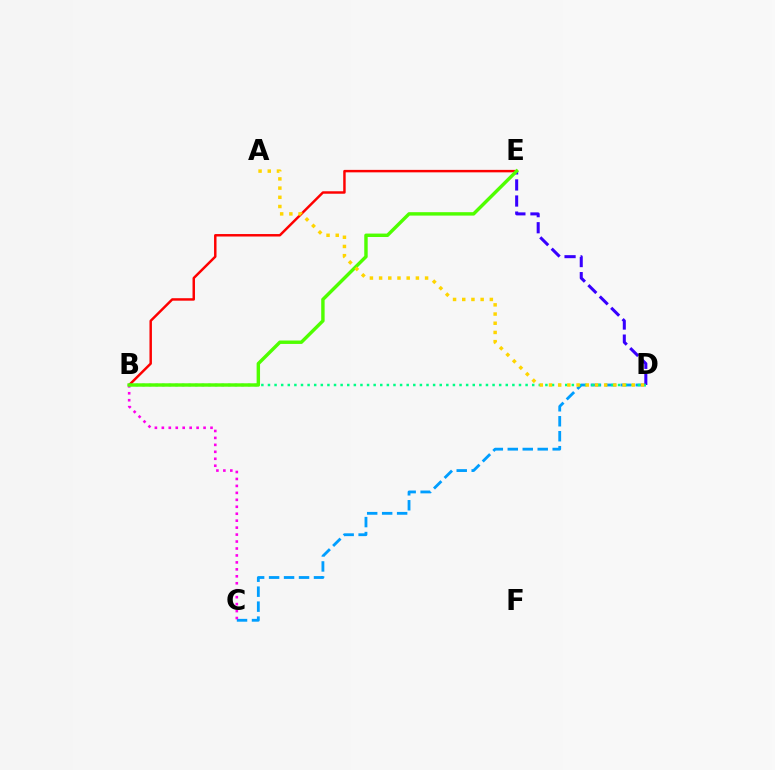{('B', 'E'): [{'color': '#ff0000', 'line_style': 'solid', 'thickness': 1.77}, {'color': '#4fff00', 'line_style': 'solid', 'thickness': 2.46}], ('C', 'D'): [{'color': '#009eff', 'line_style': 'dashed', 'thickness': 2.03}], ('D', 'E'): [{'color': '#3700ff', 'line_style': 'dashed', 'thickness': 2.18}], ('B', 'C'): [{'color': '#ff00ed', 'line_style': 'dotted', 'thickness': 1.89}], ('B', 'D'): [{'color': '#00ff86', 'line_style': 'dotted', 'thickness': 1.79}], ('A', 'D'): [{'color': '#ffd500', 'line_style': 'dotted', 'thickness': 2.5}]}